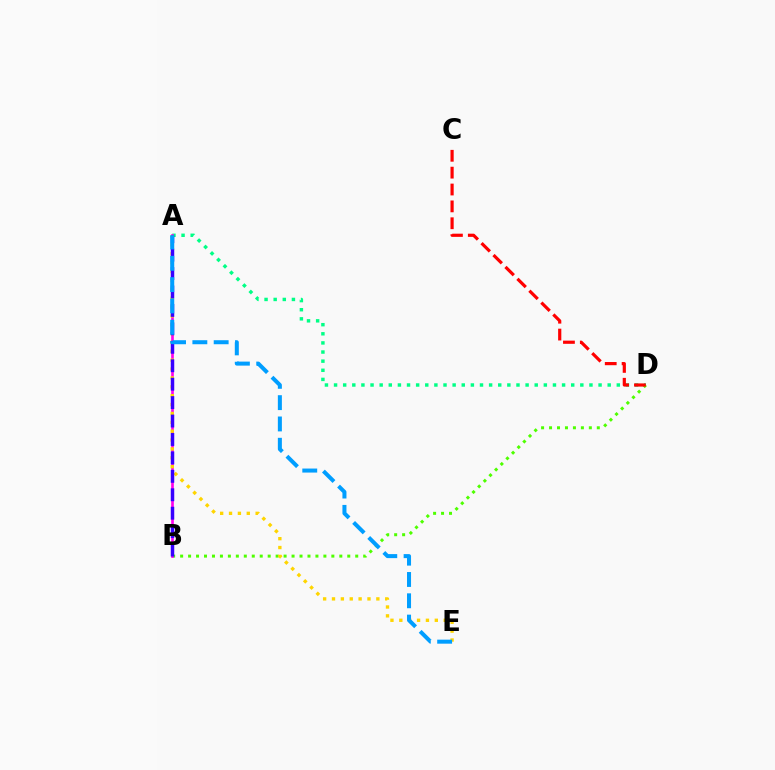{('A', 'D'): [{'color': '#00ff86', 'line_style': 'dotted', 'thickness': 2.48}], ('B', 'D'): [{'color': '#4fff00', 'line_style': 'dotted', 'thickness': 2.16}], ('C', 'D'): [{'color': '#ff0000', 'line_style': 'dashed', 'thickness': 2.29}], ('A', 'B'): [{'color': '#ff00ed', 'line_style': 'solid', 'thickness': 1.92}, {'color': '#3700ff', 'line_style': 'dashed', 'thickness': 2.5}], ('A', 'E'): [{'color': '#ffd500', 'line_style': 'dotted', 'thickness': 2.41}, {'color': '#009eff', 'line_style': 'dashed', 'thickness': 2.89}]}